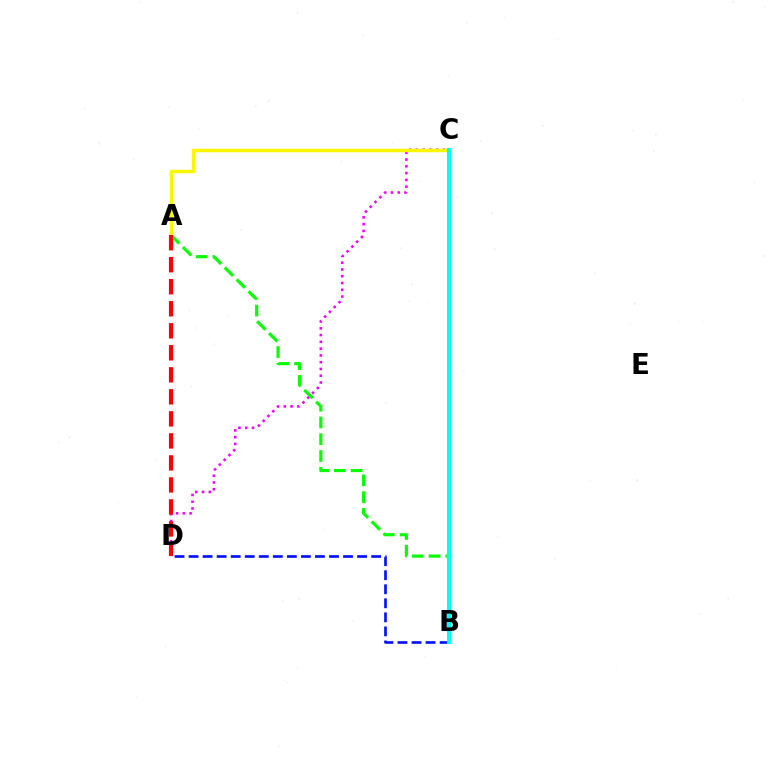{('C', 'D'): [{'color': '#ee00ff', 'line_style': 'dotted', 'thickness': 1.84}], ('A', 'B'): [{'color': '#08ff00', 'line_style': 'dashed', 'thickness': 2.28}], ('B', 'D'): [{'color': '#0010ff', 'line_style': 'dashed', 'thickness': 1.91}], ('A', 'C'): [{'color': '#fcf500', 'line_style': 'solid', 'thickness': 2.51}], ('B', 'C'): [{'color': '#00fff6', 'line_style': 'solid', 'thickness': 2.96}], ('A', 'D'): [{'color': '#ff0000', 'line_style': 'dashed', 'thickness': 2.99}]}